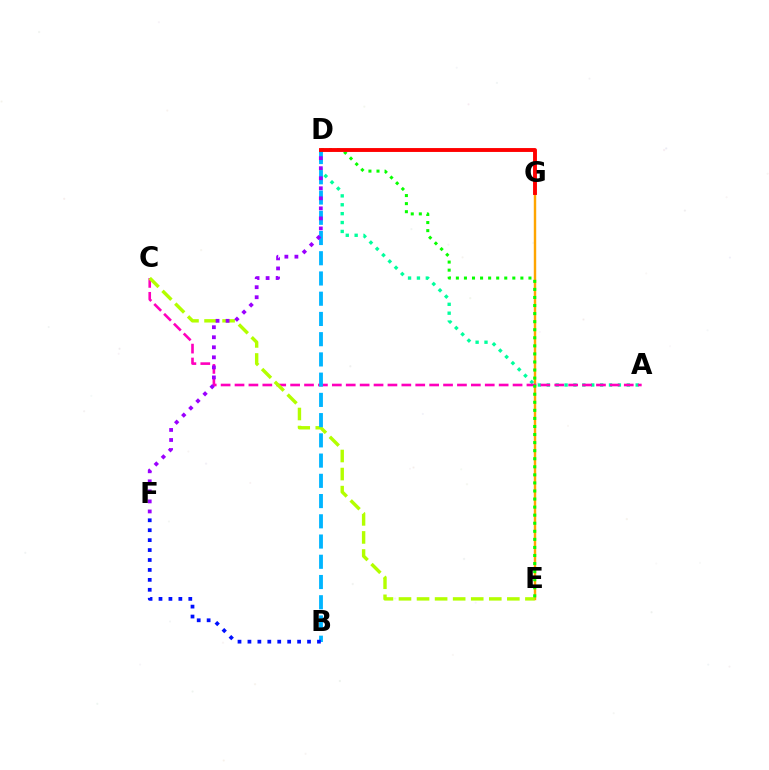{('E', 'G'): [{'color': '#ffa500', 'line_style': 'solid', 'thickness': 1.75}], ('A', 'D'): [{'color': '#00ff9d', 'line_style': 'dotted', 'thickness': 2.42}], ('A', 'C'): [{'color': '#ff00bd', 'line_style': 'dashed', 'thickness': 1.89}], ('C', 'E'): [{'color': '#b3ff00', 'line_style': 'dashed', 'thickness': 2.45}], ('D', 'E'): [{'color': '#08ff00', 'line_style': 'dotted', 'thickness': 2.19}], ('B', 'D'): [{'color': '#00b5ff', 'line_style': 'dashed', 'thickness': 2.75}], ('B', 'F'): [{'color': '#0010ff', 'line_style': 'dotted', 'thickness': 2.7}], ('D', 'F'): [{'color': '#9b00ff', 'line_style': 'dotted', 'thickness': 2.73}], ('D', 'G'): [{'color': '#ff0000', 'line_style': 'solid', 'thickness': 2.8}]}